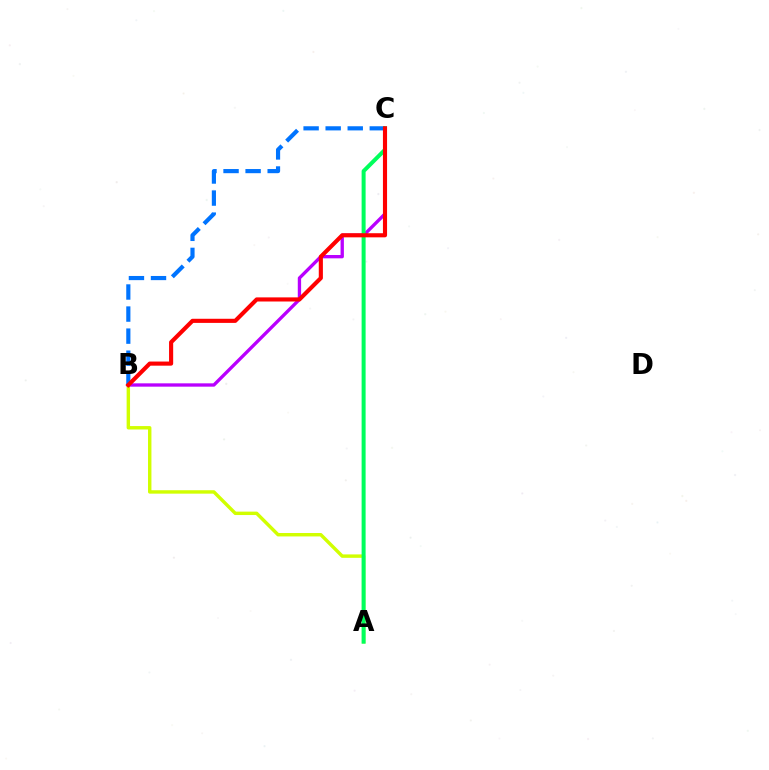{('A', 'B'): [{'color': '#d1ff00', 'line_style': 'solid', 'thickness': 2.46}], ('B', 'C'): [{'color': '#b900ff', 'line_style': 'solid', 'thickness': 2.4}, {'color': '#0074ff', 'line_style': 'dashed', 'thickness': 3.0}, {'color': '#ff0000', 'line_style': 'solid', 'thickness': 2.97}], ('A', 'C'): [{'color': '#00ff5c', 'line_style': 'solid', 'thickness': 2.88}]}